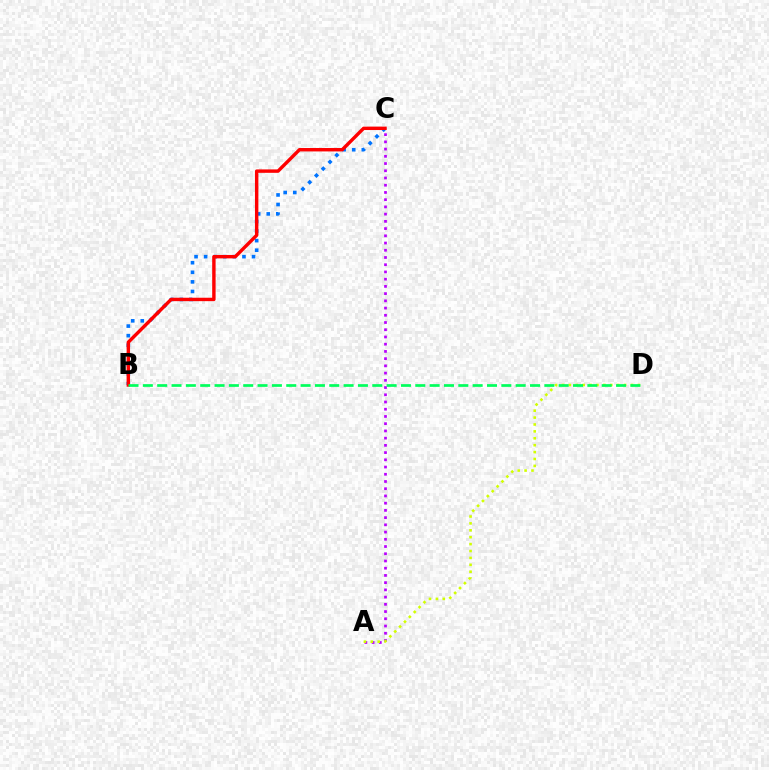{('A', 'C'): [{'color': '#b900ff', 'line_style': 'dotted', 'thickness': 1.96}], ('B', 'C'): [{'color': '#0074ff', 'line_style': 'dotted', 'thickness': 2.6}, {'color': '#ff0000', 'line_style': 'solid', 'thickness': 2.46}], ('A', 'D'): [{'color': '#d1ff00', 'line_style': 'dotted', 'thickness': 1.87}], ('B', 'D'): [{'color': '#00ff5c', 'line_style': 'dashed', 'thickness': 1.95}]}